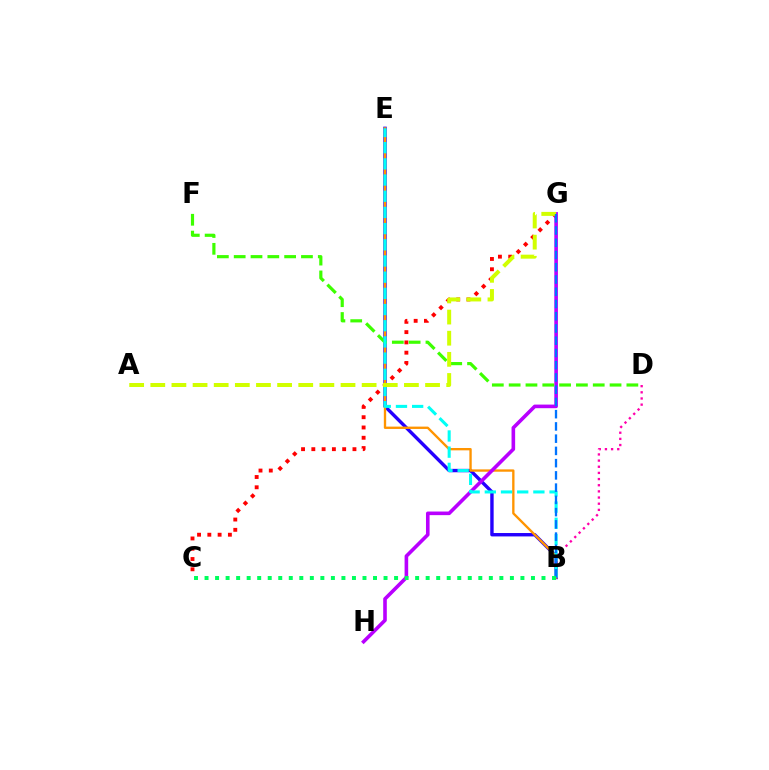{('C', 'G'): [{'color': '#ff0000', 'line_style': 'dotted', 'thickness': 2.79}], ('B', 'E'): [{'color': '#2500ff', 'line_style': 'solid', 'thickness': 2.45}, {'color': '#ff9400', 'line_style': 'solid', 'thickness': 1.69}, {'color': '#00fff6', 'line_style': 'dashed', 'thickness': 2.2}], ('G', 'H'): [{'color': '#b900ff', 'line_style': 'solid', 'thickness': 2.6}], ('B', 'D'): [{'color': '#ff00ac', 'line_style': 'dotted', 'thickness': 1.67}], ('D', 'F'): [{'color': '#3dff00', 'line_style': 'dashed', 'thickness': 2.28}], ('A', 'G'): [{'color': '#d1ff00', 'line_style': 'dashed', 'thickness': 2.87}], ('B', 'G'): [{'color': '#0074ff', 'line_style': 'dashed', 'thickness': 1.66}], ('B', 'C'): [{'color': '#00ff5c', 'line_style': 'dotted', 'thickness': 2.86}]}